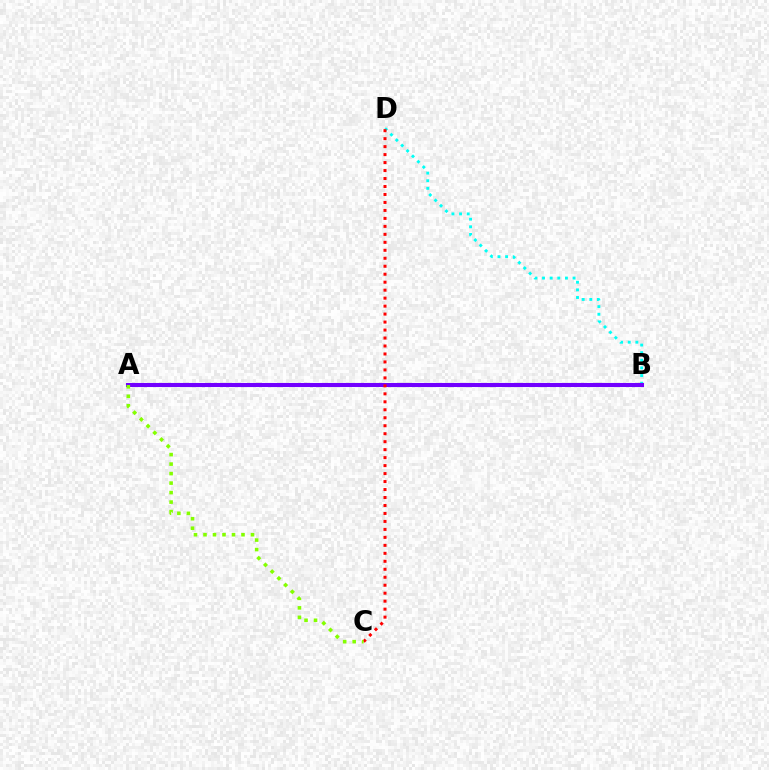{('B', 'D'): [{'color': '#00fff6', 'line_style': 'dotted', 'thickness': 2.07}], ('A', 'B'): [{'color': '#7200ff', 'line_style': 'solid', 'thickness': 2.93}], ('C', 'D'): [{'color': '#ff0000', 'line_style': 'dotted', 'thickness': 2.17}], ('A', 'C'): [{'color': '#84ff00', 'line_style': 'dotted', 'thickness': 2.58}]}